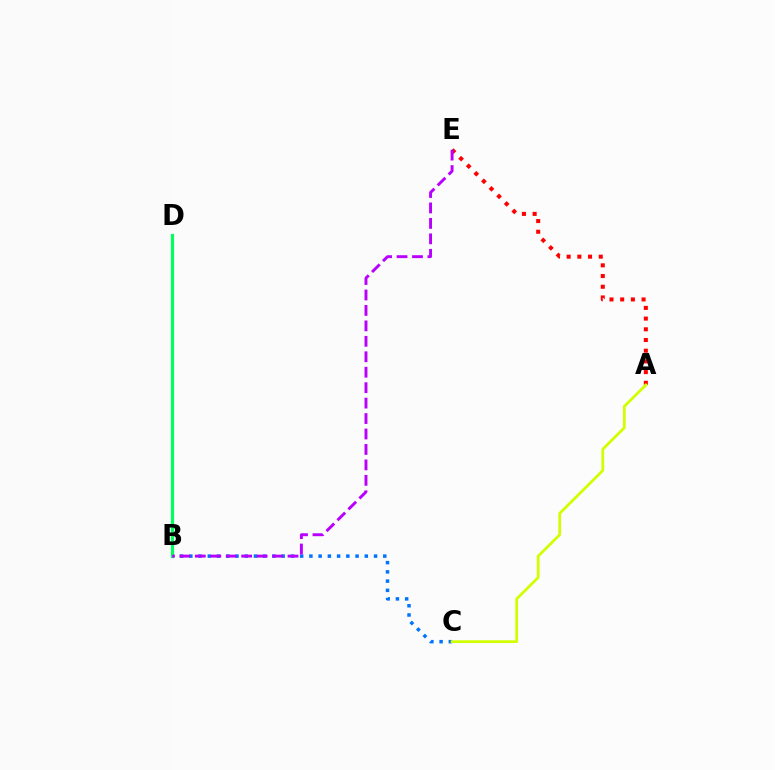{('A', 'E'): [{'color': '#ff0000', 'line_style': 'dotted', 'thickness': 2.91}], ('B', 'C'): [{'color': '#0074ff', 'line_style': 'dotted', 'thickness': 2.51}], ('B', 'D'): [{'color': '#00ff5c', 'line_style': 'solid', 'thickness': 2.28}], ('A', 'C'): [{'color': '#d1ff00', 'line_style': 'solid', 'thickness': 1.99}], ('B', 'E'): [{'color': '#b900ff', 'line_style': 'dashed', 'thickness': 2.1}]}